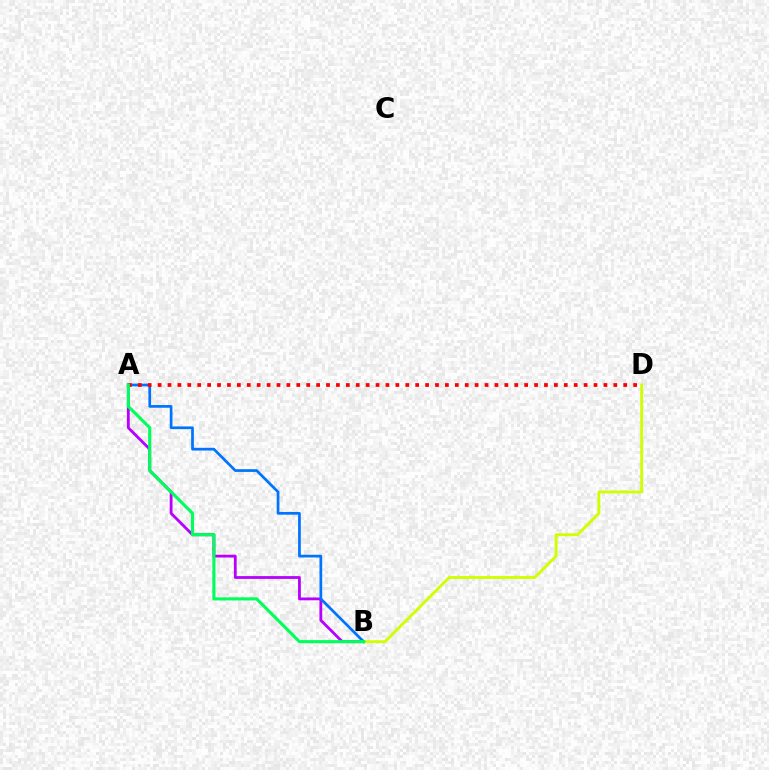{('A', 'B'): [{'color': '#b900ff', 'line_style': 'solid', 'thickness': 2.02}, {'color': '#0074ff', 'line_style': 'solid', 'thickness': 1.96}, {'color': '#00ff5c', 'line_style': 'solid', 'thickness': 2.24}], ('B', 'D'): [{'color': '#d1ff00', 'line_style': 'solid', 'thickness': 2.05}], ('A', 'D'): [{'color': '#ff0000', 'line_style': 'dotted', 'thickness': 2.69}]}